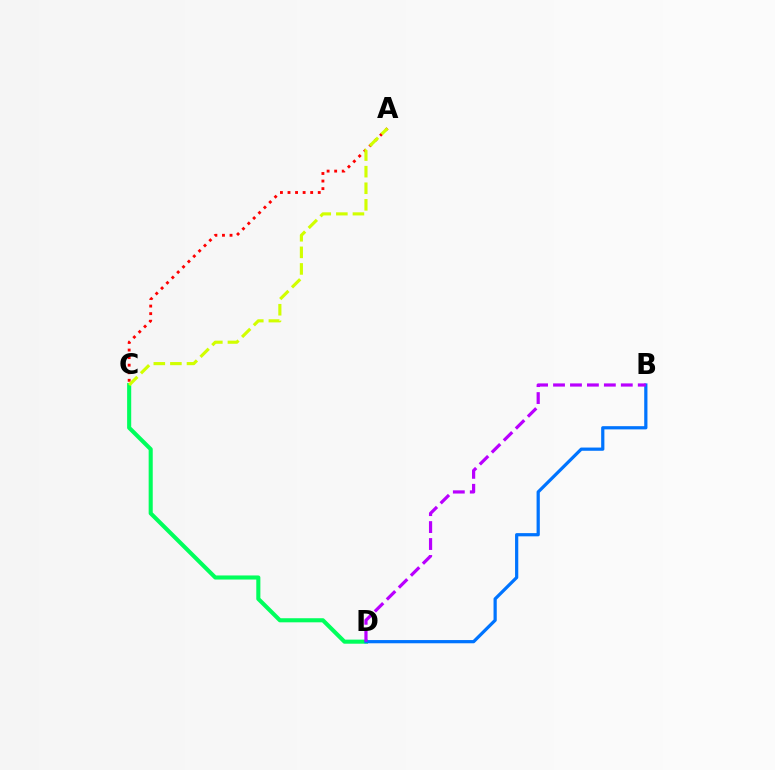{('C', 'D'): [{'color': '#00ff5c', 'line_style': 'solid', 'thickness': 2.94}], ('B', 'D'): [{'color': '#0074ff', 'line_style': 'solid', 'thickness': 2.32}, {'color': '#b900ff', 'line_style': 'dashed', 'thickness': 2.3}], ('A', 'C'): [{'color': '#ff0000', 'line_style': 'dotted', 'thickness': 2.05}, {'color': '#d1ff00', 'line_style': 'dashed', 'thickness': 2.25}]}